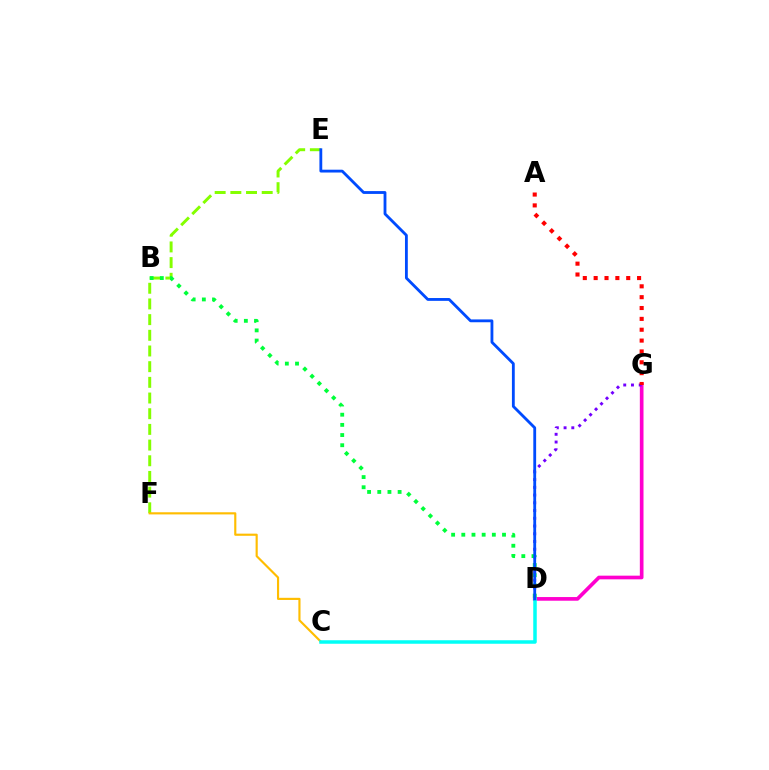{('E', 'F'): [{'color': '#84ff00', 'line_style': 'dashed', 'thickness': 2.13}], ('D', 'G'): [{'color': '#ff00cf', 'line_style': 'solid', 'thickness': 2.64}, {'color': '#7200ff', 'line_style': 'dotted', 'thickness': 2.1}], ('C', 'F'): [{'color': '#ffbd00', 'line_style': 'solid', 'thickness': 1.55}], ('C', 'D'): [{'color': '#00fff6', 'line_style': 'solid', 'thickness': 2.52}], ('B', 'D'): [{'color': '#00ff39', 'line_style': 'dotted', 'thickness': 2.76}], ('A', 'G'): [{'color': '#ff0000', 'line_style': 'dotted', 'thickness': 2.95}], ('D', 'E'): [{'color': '#004bff', 'line_style': 'solid', 'thickness': 2.03}]}